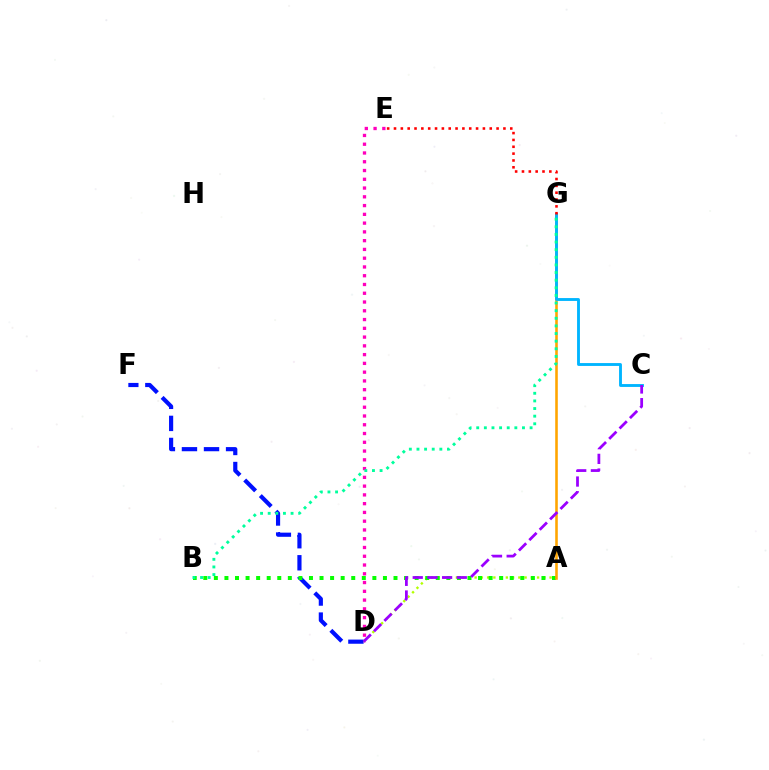{('A', 'D'): [{'color': '#b3ff00', 'line_style': 'dotted', 'thickness': 1.7}], ('D', 'F'): [{'color': '#0010ff', 'line_style': 'dashed', 'thickness': 3.0}], ('A', 'B'): [{'color': '#08ff00', 'line_style': 'dotted', 'thickness': 2.87}], ('A', 'G'): [{'color': '#ffa500', 'line_style': 'solid', 'thickness': 1.86}], ('C', 'G'): [{'color': '#00b5ff', 'line_style': 'solid', 'thickness': 2.07}], ('E', 'G'): [{'color': '#ff0000', 'line_style': 'dotted', 'thickness': 1.86}], ('C', 'D'): [{'color': '#9b00ff', 'line_style': 'dashed', 'thickness': 2.0}], ('D', 'E'): [{'color': '#ff00bd', 'line_style': 'dotted', 'thickness': 2.38}], ('B', 'G'): [{'color': '#00ff9d', 'line_style': 'dotted', 'thickness': 2.07}]}